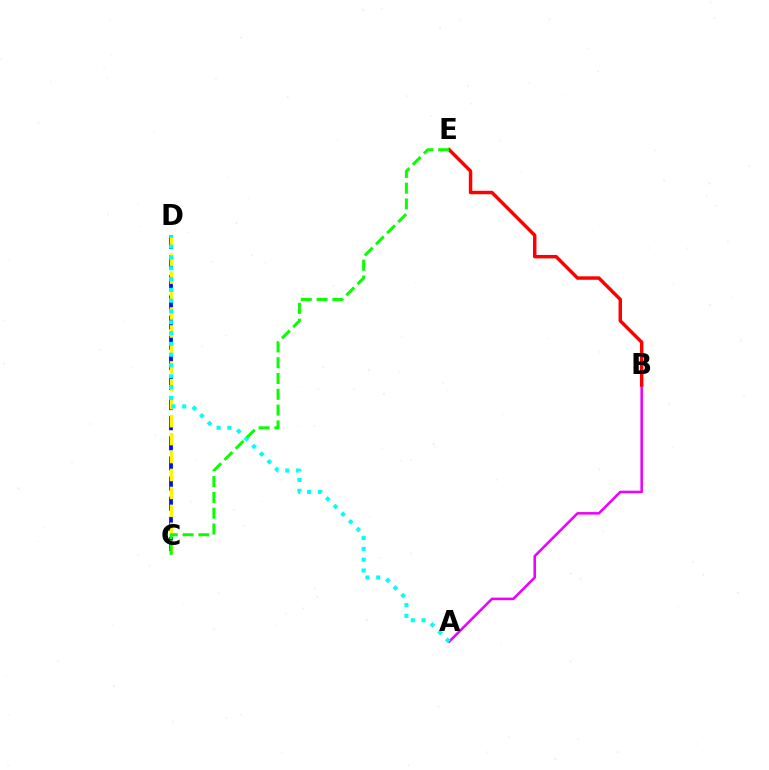{('C', 'D'): [{'color': '#0010ff', 'line_style': 'dashed', 'thickness': 2.73}, {'color': '#fcf500', 'line_style': 'dashed', 'thickness': 2.44}], ('A', 'B'): [{'color': '#ee00ff', 'line_style': 'solid', 'thickness': 1.83}], ('A', 'D'): [{'color': '#00fff6', 'line_style': 'dotted', 'thickness': 2.93}], ('B', 'E'): [{'color': '#ff0000', 'line_style': 'solid', 'thickness': 2.49}], ('C', 'E'): [{'color': '#08ff00', 'line_style': 'dashed', 'thickness': 2.15}]}